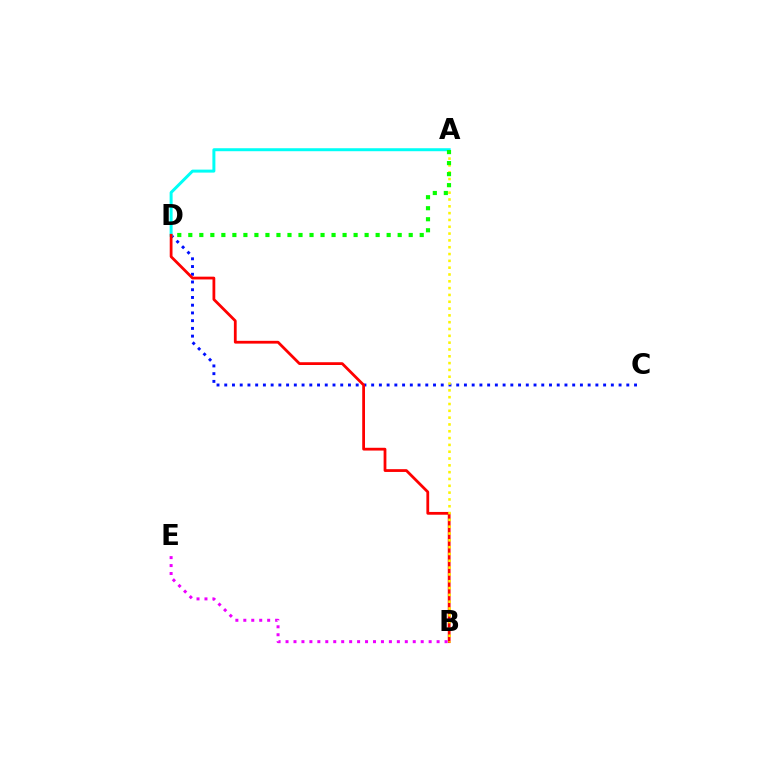{('C', 'D'): [{'color': '#0010ff', 'line_style': 'dotted', 'thickness': 2.1}], ('A', 'D'): [{'color': '#00fff6', 'line_style': 'solid', 'thickness': 2.15}, {'color': '#08ff00', 'line_style': 'dotted', 'thickness': 2.99}], ('B', 'D'): [{'color': '#ff0000', 'line_style': 'solid', 'thickness': 2.0}], ('A', 'B'): [{'color': '#fcf500', 'line_style': 'dotted', 'thickness': 1.85}], ('B', 'E'): [{'color': '#ee00ff', 'line_style': 'dotted', 'thickness': 2.16}]}